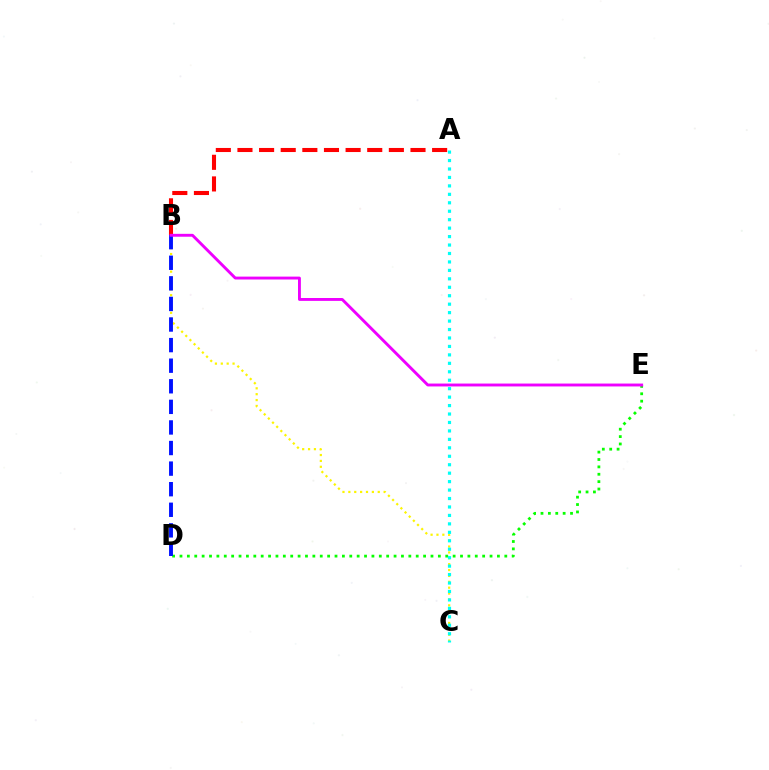{('A', 'B'): [{'color': '#ff0000', 'line_style': 'dashed', 'thickness': 2.94}], ('D', 'E'): [{'color': '#08ff00', 'line_style': 'dotted', 'thickness': 2.01}], ('B', 'C'): [{'color': '#fcf500', 'line_style': 'dotted', 'thickness': 1.6}], ('A', 'C'): [{'color': '#00fff6', 'line_style': 'dotted', 'thickness': 2.3}], ('B', 'D'): [{'color': '#0010ff', 'line_style': 'dashed', 'thickness': 2.8}], ('B', 'E'): [{'color': '#ee00ff', 'line_style': 'solid', 'thickness': 2.08}]}